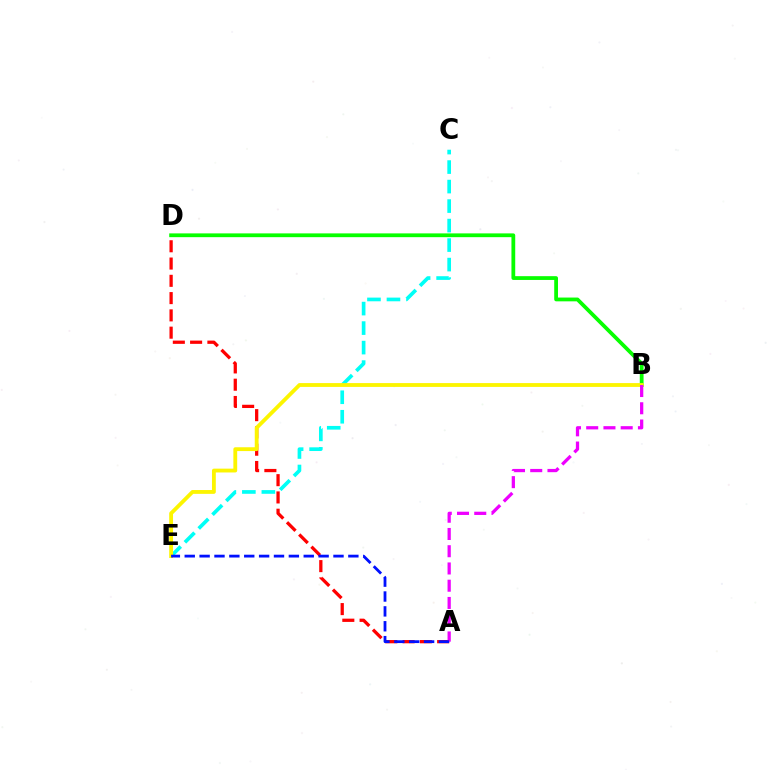{('B', 'D'): [{'color': '#08ff00', 'line_style': 'solid', 'thickness': 2.72}], ('A', 'D'): [{'color': '#ff0000', 'line_style': 'dashed', 'thickness': 2.35}], ('C', 'E'): [{'color': '#00fff6', 'line_style': 'dashed', 'thickness': 2.65}], ('B', 'E'): [{'color': '#fcf500', 'line_style': 'solid', 'thickness': 2.75}], ('A', 'B'): [{'color': '#ee00ff', 'line_style': 'dashed', 'thickness': 2.34}], ('A', 'E'): [{'color': '#0010ff', 'line_style': 'dashed', 'thickness': 2.02}]}